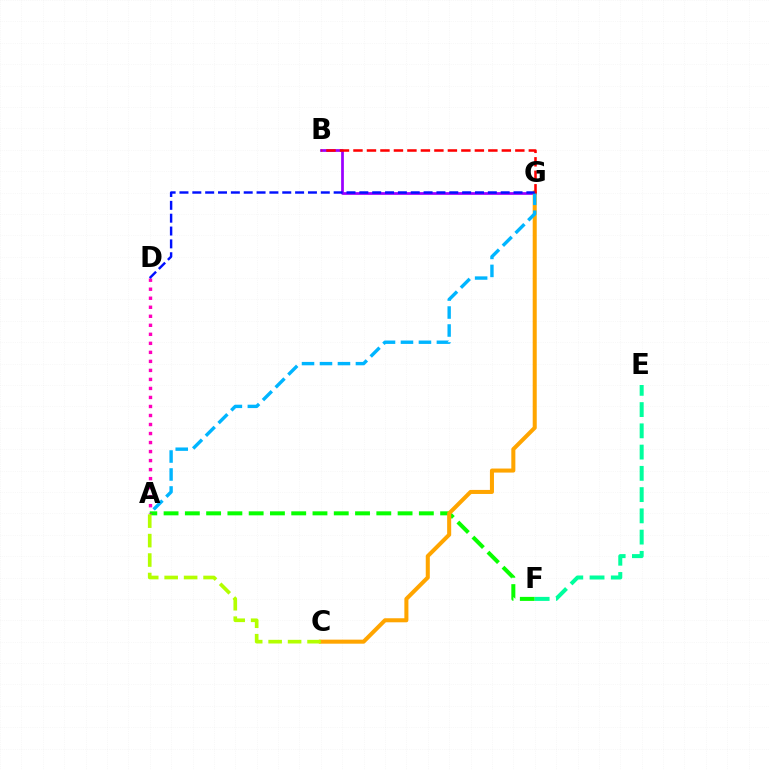{('A', 'F'): [{'color': '#08ff00', 'line_style': 'dashed', 'thickness': 2.89}], ('B', 'G'): [{'color': '#9b00ff', 'line_style': 'solid', 'thickness': 1.97}, {'color': '#ff0000', 'line_style': 'dashed', 'thickness': 1.83}], ('C', 'G'): [{'color': '#ffa500', 'line_style': 'solid', 'thickness': 2.91}], ('A', 'G'): [{'color': '#00b5ff', 'line_style': 'dashed', 'thickness': 2.44}], ('A', 'D'): [{'color': '#ff00bd', 'line_style': 'dotted', 'thickness': 2.45}], ('A', 'C'): [{'color': '#b3ff00', 'line_style': 'dashed', 'thickness': 2.64}], ('D', 'G'): [{'color': '#0010ff', 'line_style': 'dashed', 'thickness': 1.75}], ('E', 'F'): [{'color': '#00ff9d', 'line_style': 'dashed', 'thickness': 2.89}]}